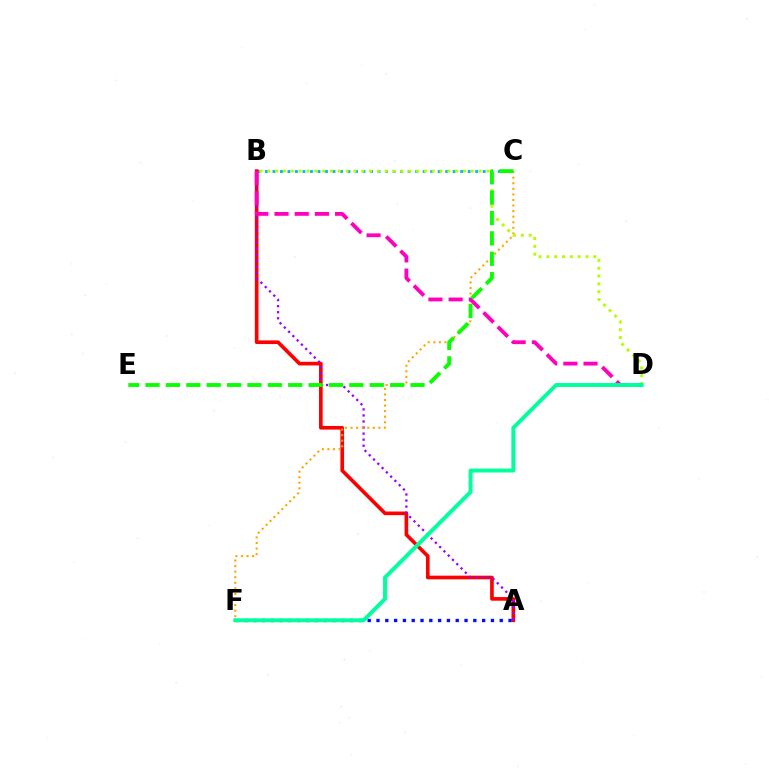{('B', 'C'): [{'color': '#00b5ff', 'line_style': 'dotted', 'thickness': 2.04}], ('A', 'B'): [{'color': '#ff0000', 'line_style': 'solid', 'thickness': 2.63}, {'color': '#9b00ff', 'line_style': 'dotted', 'thickness': 1.64}], ('C', 'F'): [{'color': '#ffa500', 'line_style': 'dotted', 'thickness': 1.51}], ('B', 'D'): [{'color': '#b3ff00', 'line_style': 'dotted', 'thickness': 2.13}, {'color': '#ff00bd', 'line_style': 'dashed', 'thickness': 2.74}], ('A', 'F'): [{'color': '#0010ff', 'line_style': 'dotted', 'thickness': 2.39}], ('C', 'E'): [{'color': '#08ff00', 'line_style': 'dashed', 'thickness': 2.77}], ('D', 'F'): [{'color': '#00ff9d', 'line_style': 'solid', 'thickness': 2.82}]}